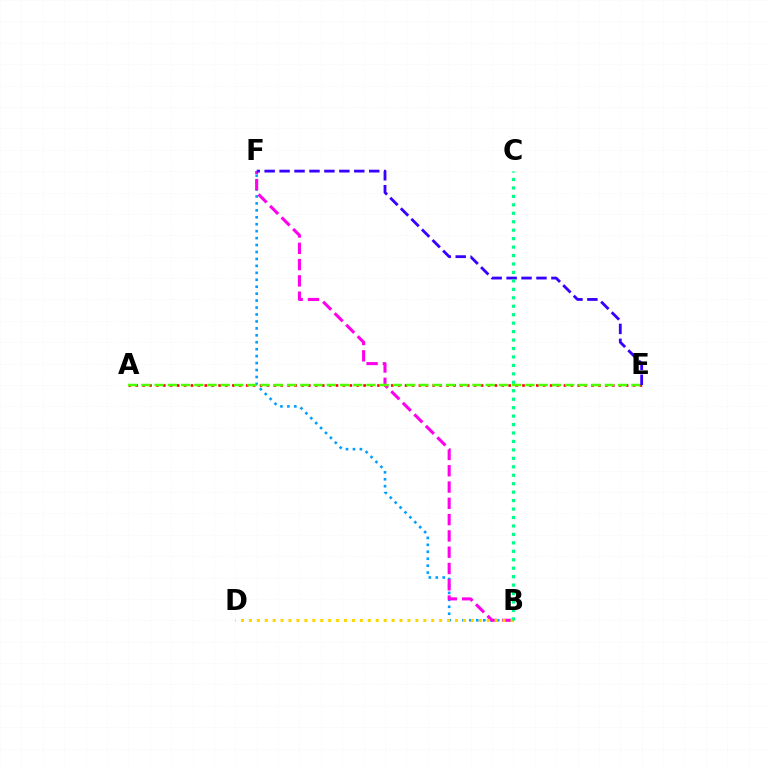{('B', 'F'): [{'color': '#009eff', 'line_style': 'dotted', 'thickness': 1.89}, {'color': '#ff00ed', 'line_style': 'dashed', 'thickness': 2.21}], ('A', 'E'): [{'color': '#ff0000', 'line_style': 'dotted', 'thickness': 1.88}, {'color': '#4fff00', 'line_style': 'dashed', 'thickness': 1.8}], ('B', 'D'): [{'color': '#ffd500', 'line_style': 'dotted', 'thickness': 2.15}], ('E', 'F'): [{'color': '#3700ff', 'line_style': 'dashed', 'thickness': 2.03}], ('B', 'C'): [{'color': '#00ff86', 'line_style': 'dotted', 'thickness': 2.3}]}